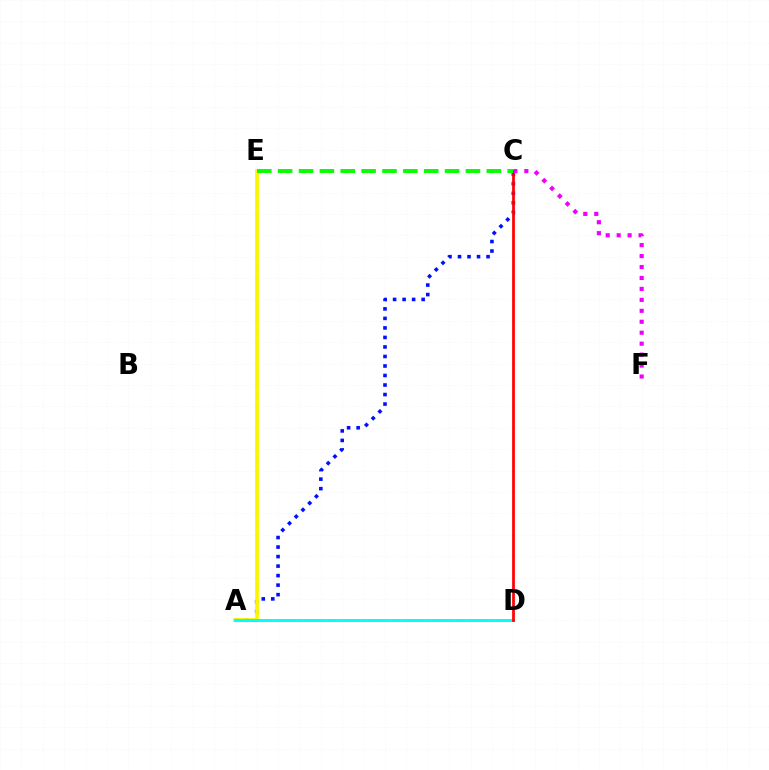{('A', 'C'): [{'color': '#0010ff', 'line_style': 'dotted', 'thickness': 2.59}], ('A', 'E'): [{'color': '#fcf500', 'line_style': 'solid', 'thickness': 2.73}], ('A', 'D'): [{'color': '#00fff6', 'line_style': 'solid', 'thickness': 2.1}], ('C', 'D'): [{'color': '#ff0000', 'line_style': 'solid', 'thickness': 1.97}], ('C', 'E'): [{'color': '#08ff00', 'line_style': 'dashed', 'thickness': 2.83}], ('C', 'F'): [{'color': '#ee00ff', 'line_style': 'dotted', 'thickness': 2.98}]}